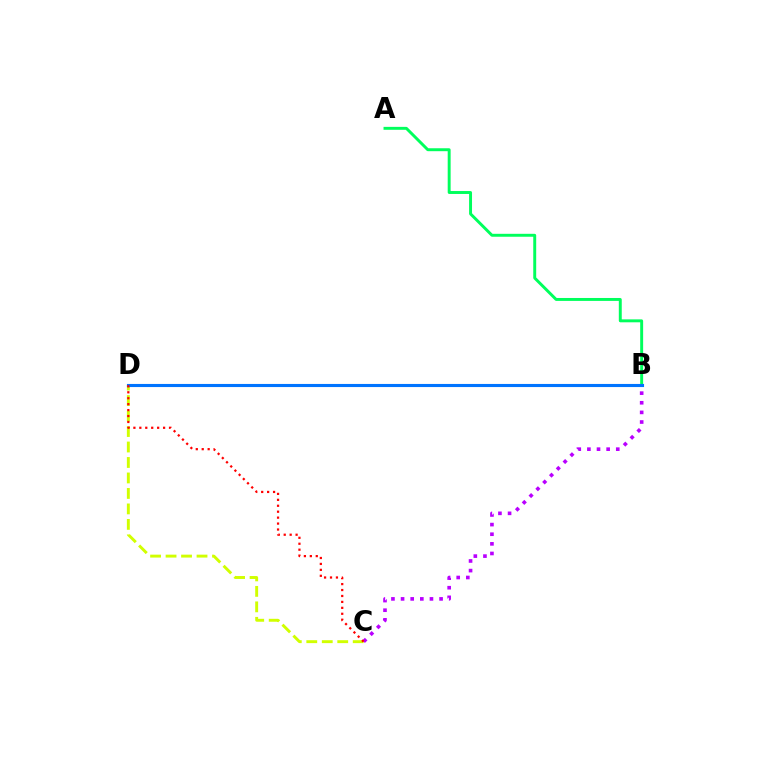{('B', 'C'): [{'color': '#b900ff', 'line_style': 'dotted', 'thickness': 2.62}], ('A', 'B'): [{'color': '#00ff5c', 'line_style': 'solid', 'thickness': 2.11}], ('C', 'D'): [{'color': '#d1ff00', 'line_style': 'dashed', 'thickness': 2.1}, {'color': '#ff0000', 'line_style': 'dotted', 'thickness': 1.61}], ('B', 'D'): [{'color': '#0074ff', 'line_style': 'solid', 'thickness': 2.24}]}